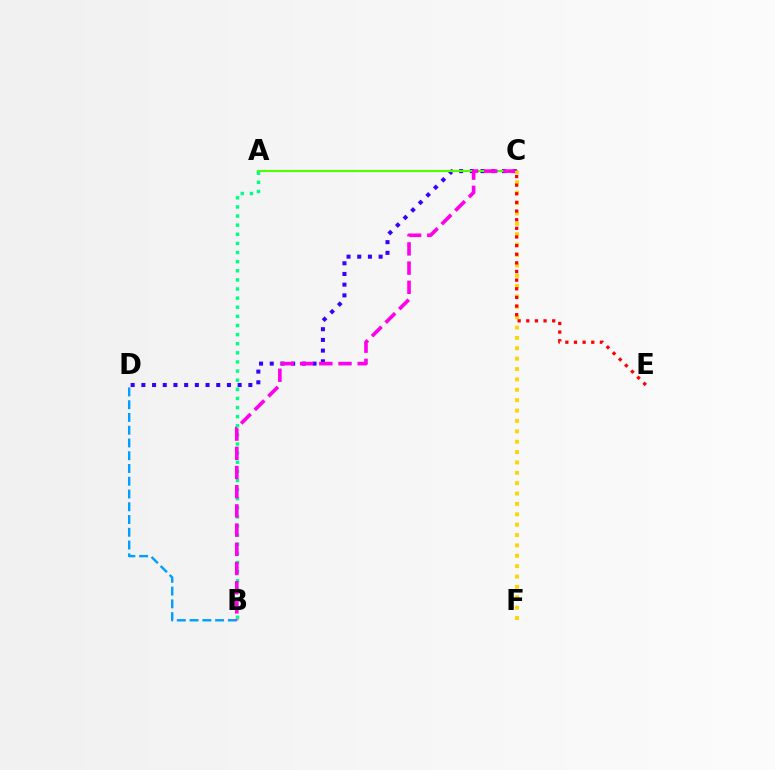{('C', 'D'): [{'color': '#3700ff', 'line_style': 'dotted', 'thickness': 2.91}], ('B', 'D'): [{'color': '#009eff', 'line_style': 'dashed', 'thickness': 1.73}], ('A', 'C'): [{'color': '#4fff00', 'line_style': 'solid', 'thickness': 1.52}], ('A', 'B'): [{'color': '#00ff86', 'line_style': 'dotted', 'thickness': 2.48}], ('B', 'C'): [{'color': '#ff00ed', 'line_style': 'dashed', 'thickness': 2.61}], ('C', 'F'): [{'color': '#ffd500', 'line_style': 'dotted', 'thickness': 2.82}], ('C', 'E'): [{'color': '#ff0000', 'line_style': 'dotted', 'thickness': 2.35}]}